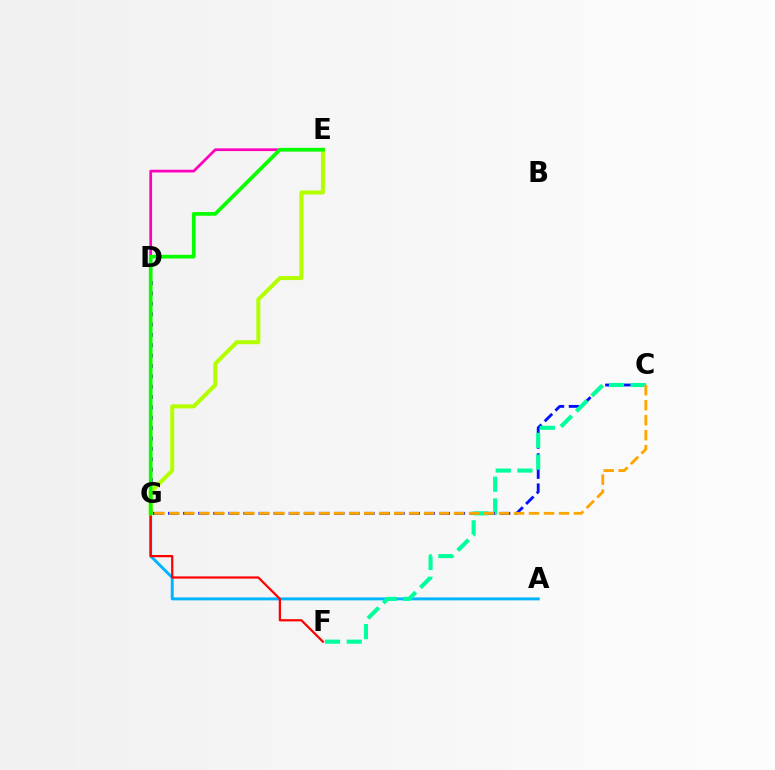{('D', 'E'): [{'color': '#ff00bd', 'line_style': 'solid', 'thickness': 1.96}], ('A', 'G'): [{'color': '#00b5ff', 'line_style': 'solid', 'thickness': 2.12}], ('C', 'G'): [{'color': '#0010ff', 'line_style': 'dashed', 'thickness': 2.05}, {'color': '#ffa500', 'line_style': 'dashed', 'thickness': 2.04}], ('D', 'G'): [{'color': '#9b00ff', 'line_style': 'dotted', 'thickness': 2.81}], ('C', 'F'): [{'color': '#00ff9d', 'line_style': 'dashed', 'thickness': 2.95}], ('D', 'F'): [{'color': '#ff0000', 'line_style': 'solid', 'thickness': 1.6}], ('E', 'G'): [{'color': '#b3ff00', 'line_style': 'solid', 'thickness': 2.88}, {'color': '#08ff00', 'line_style': 'solid', 'thickness': 2.67}]}